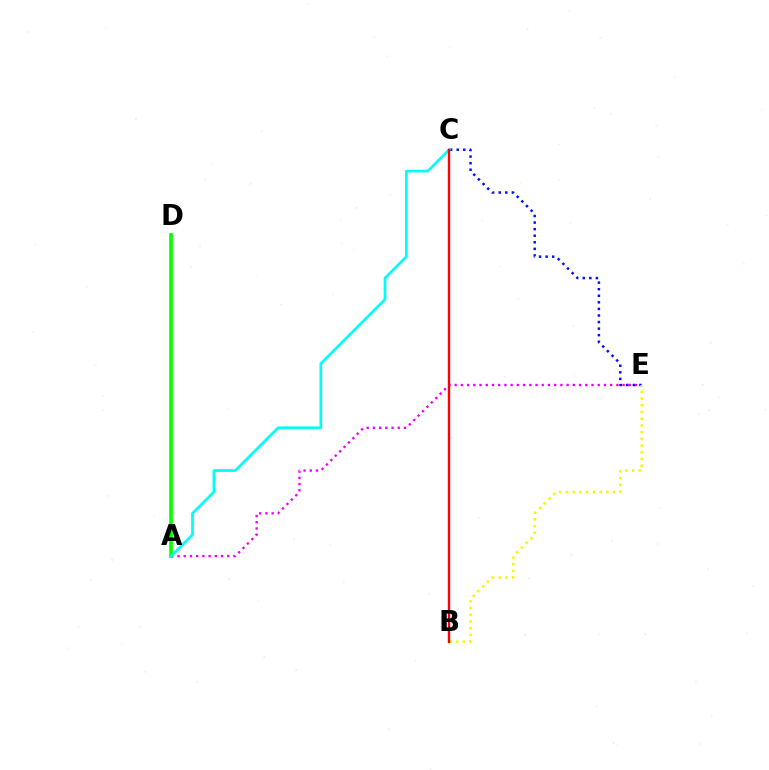{('C', 'E'): [{'color': '#0010ff', 'line_style': 'dotted', 'thickness': 1.78}], ('A', 'D'): [{'color': '#08ff00', 'line_style': 'solid', 'thickness': 2.64}], ('A', 'E'): [{'color': '#ee00ff', 'line_style': 'dotted', 'thickness': 1.69}], ('A', 'C'): [{'color': '#00fff6', 'line_style': 'solid', 'thickness': 1.95}], ('B', 'E'): [{'color': '#fcf500', 'line_style': 'dotted', 'thickness': 1.83}], ('B', 'C'): [{'color': '#ff0000', 'line_style': 'solid', 'thickness': 1.72}]}